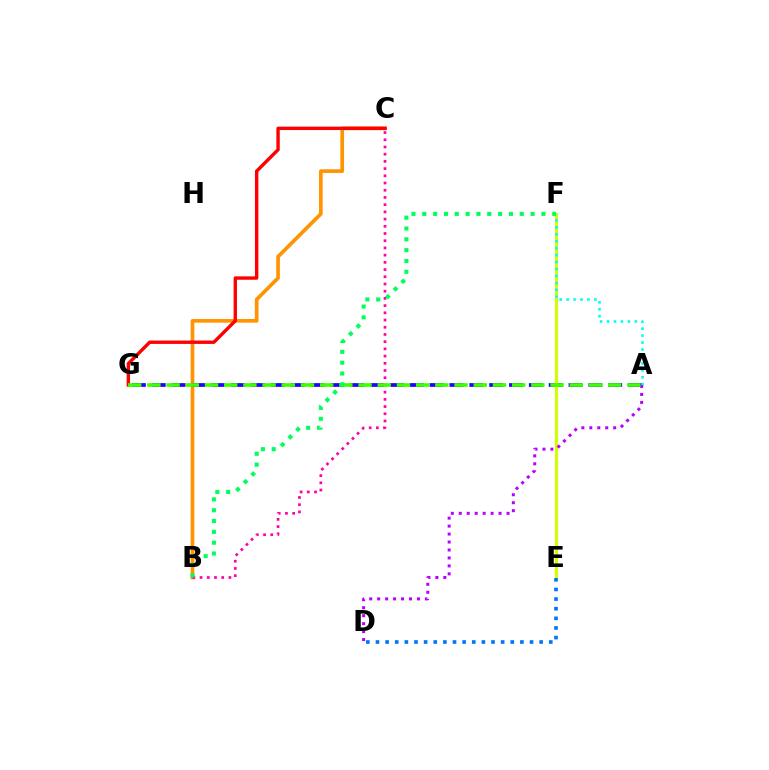{('B', 'C'): [{'color': '#ff9400', 'line_style': 'solid', 'thickness': 2.65}, {'color': '#ff00ac', 'line_style': 'dotted', 'thickness': 1.96}], ('A', 'G'): [{'color': '#2500ff', 'line_style': 'dashed', 'thickness': 2.7}, {'color': '#3dff00', 'line_style': 'dashed', 'thickness': 2.61}], ('E', 'F'): [{'color': '#d1ff00', 'line_style': 'solid', 'thickness': 2.22}], ('A', 'F'): [{'color': '#00fff6', 'line_style': 'dotted', 'thickness': 1.88}], ('A', 'D'): [{'color': '#b900ff', 'line_style': 'dotted', 'thickness': 2.16}], ('C', 'G'): [{'color': '#ff0000', 'line_style': 'solid', 'thickness': 2.44}], ('D', 'E'): [{'color': '#0074ff', 'line_style': 'dotted', 'thickness': 2.62}], ('B', 'F'): [{'color': '#00ff5c', 'line_style': 'dotted', 'thickness': 2.94}]}